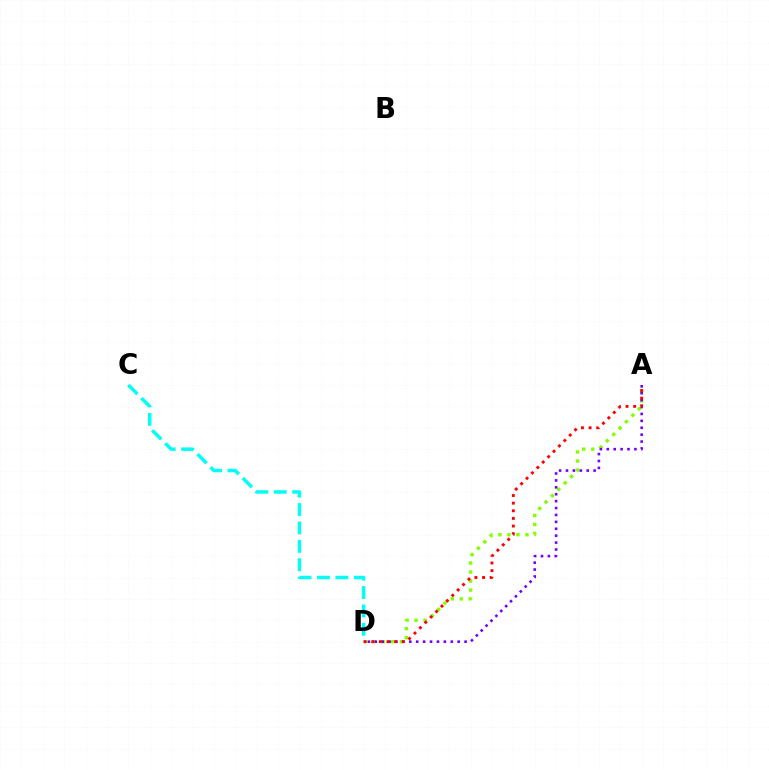{('A', 'D'): [{'color': '#84ff00', 'line_style': 'dotted', 'thickness': 2.45}, {'color': '#7200ff', 'line_style': 'dotted', 'thickness': 1.88}, {'color': '#ff0000', 'line_style': 'dotted', 'thickness': 2.07}], ('C', 'D'): [{'color': '#00fff6', 'line_style': 'dashed', 'thickness': 2.5}]}